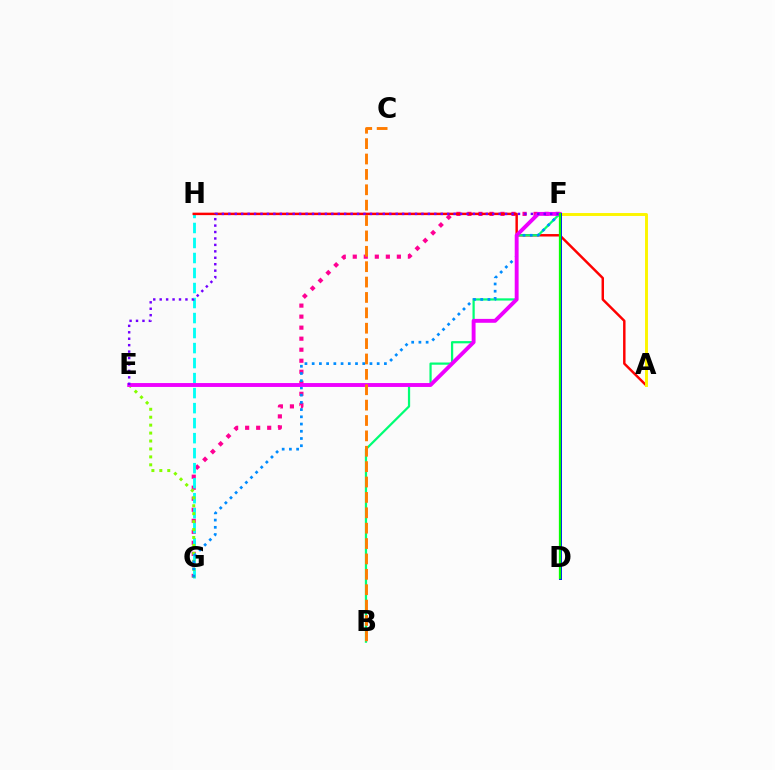{('F', 'G'): [{'color': '#ff0094', 'line_style': 'dotted', 'thickness': 3.0}, {'color': '#008cff', 'line_style': 'dotted', 'thickness': 1.96}], ('G', 'H'): [{'color': '#00fff6', 'line_style': 'dashed', 'thickness': 2.04}], ('A', 'H'): [{'color': '#ff0000', 'line_style': 'solid', 'thickness': 1.77}], ('E', 'G'): [{'color': '#84ff00', 'line_style': 'dotted', 'thickness': 2.16}], ('B', 'F'): [{'color': '#00ff74', 'line_style': 'solid', 'thickness': 1.61}], ('A', 'F'): [{'color': '#fcf500', 'line_style': 'solid', 'thickness': 2.12}], ('E', 'F'): [{'color': '#ee00ff', 'line_style': 'solid', 'thickness': 2.8}, {'color': '#7200ff', 'line_style': 'dotted', 'thickness': 1.75}], ('D', 'F'): [{'color': '#0010ff', 'line_style': 'solid', 'thickness': 2.13}, {'color': '#08ff00', 'line_style': 'solid', 'thickness': 1.64}], ('B', 'C'): [{'color': '#ff7c00', 'line_style': 'dashed', 'thickness': 2.09}]}